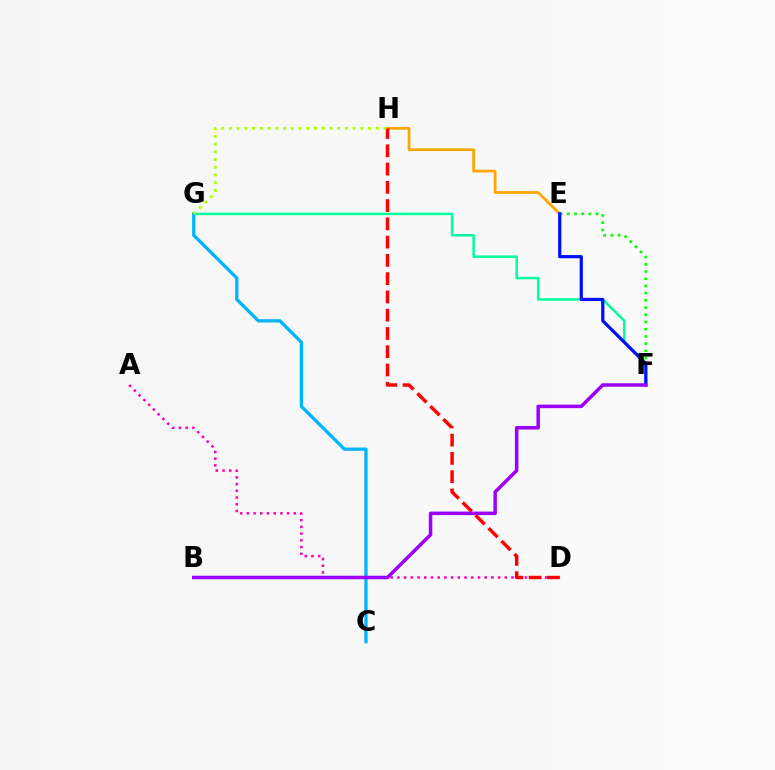{('E', 'H'): [{'color': '#ffa500', 'line_style': 'solid', 'thickness': 1.96}], ('F', 'G'): [{'color': '#00ff9d', 'line_style': 'solid', 'thickness': 1.81}], ('E', 'F'): [{'color': '#08ff00', 'line_style': 'dotted', 'thickness': 1.96}, {'color': '#0010ff', 'line_style': 'solid', 'thickness': 2.32}], ('A', 'D'): [{'color': '#ff00bd', 'line_style': 'dotted', 'thickness': 1.82}], ('C', 'G'): [{'color': '#00b5ff', 'line_style': 'solid', 'thickness': 2.35}], ('D', 'H'): [{'color': '#ff0000', 'line_style': 'dashed', 'thickness': 2.48}], ('G', 'H'): [{'color': '#b3ff00', 'line_style': 'dotted', 'thickness': 2.1}], ('B', 'F'): [{'color': '#9b00ff', 'line_style': 'solid', 'thickness': 2.53}]}